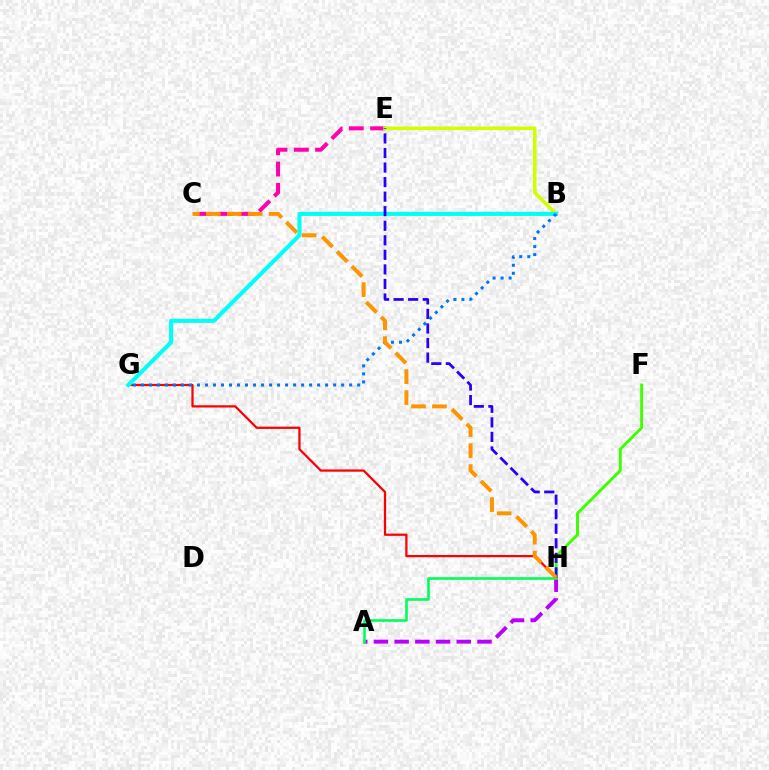{('A', 'H'): [{'color': '#b900ff', 'line_style': 'dashed', 'thickness': 2.81}, {'color': '#00ff5c', 'line_style': 'solid', 'thickness': 1.89}], ('C', 'E'): [{'color': '#ff00ac', 'line_style': 'dashed', 'thickness': 2.89}], ('G', 'H'): [{'color': '#ff0000', 'line_style': 'solid', 'thickness': 1.62}], ('B', 'E'): [{'color': '#d1ff00', 'line_style': 'solid', 'thickness': 2.57}], ('F', 'H'): [{'color': '#3dff00', 'line_style': 'solid', 'thickness': 2.1}], ('B', 'G'): [{'color': '#00fff6', 'line_style': 'solid', 'thickness': 2.95}, {'color': '#0074ff', 'line_style': 'dotted', 'thickness': 2.18}], ('E', 'H'): [{'color': '#2500ff', 'line_style': 'dashed', 'thickness': 1.98}], ('C', 'H'): [{'color': '#ff9400', 'line_style': 'dashed', 'thickness': 2.84}]}